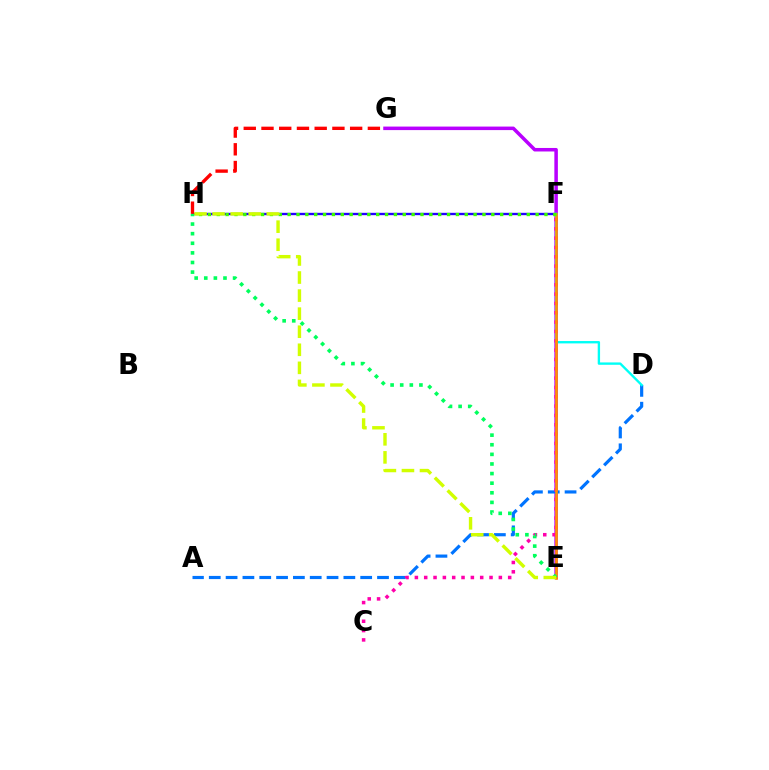{('F', 'H'): [{'color': '#2500ff', 'line_style': 'solid', 'thickness': 1.69}, {'color': '#3dff00', 'line_style': 'dotted', 'thickness': 2.41}], ('E', 'G'): [{'color': '#b900ff', 'line_style': 'solid', 'thickness': 2.53}], ('A', 'D'): [{'color': '#0074ff', 'line_style': 'dashed', 'thickness': 2.29}], ('D', 'F'): [{'color': '#00fff6', 'line_style': 'solid', 'thickness': 1.7}], ('C', 'F'): [{'color': '#ff00ac', 'line_style': 'dotted', 'thickness': 2.54}], ('G', 'H'): [{'color': '#ff0000', 'line_style': 'dashed', 'thickness': 2.41}], ('E', 'F'): [{'color': '#ff9400', 'line_style': 'solid', 'thickness': 1.88}], ('E', 'H'): [{'color': '#00ff5c', 'line_style': 'dotted', 'thickness': 2.61}, {'color': '#d1ff00', 'line_style': 'dashed', 'thickness': 2.45}]}